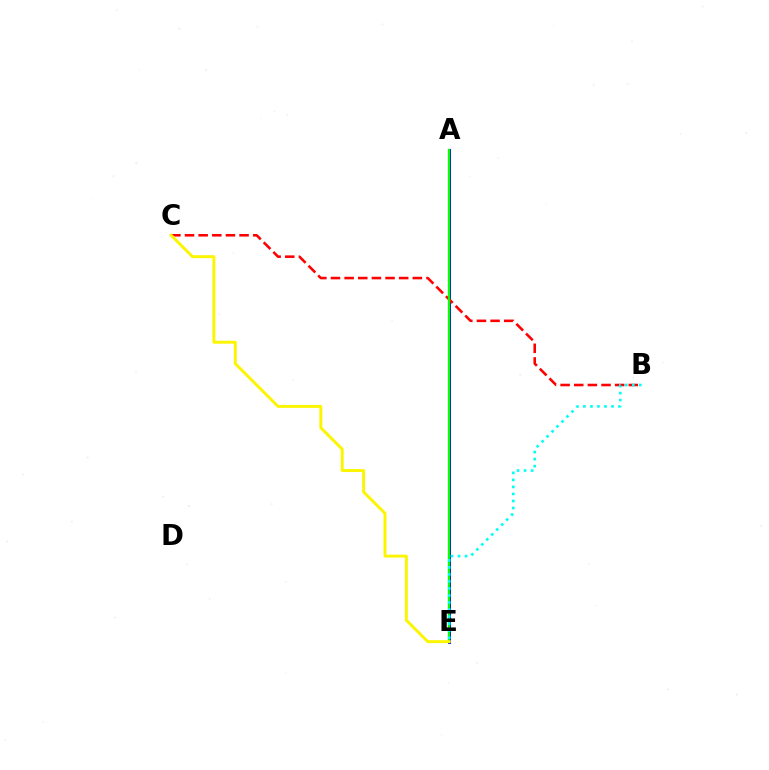{('A', 'E'): [{'color': '#ee00ff', 'line_style': 'solid', 'thickness': 2.2}, {'color': '#0010ff', 'line_style': 'solid', 'thickness': 2.13}, {'color': '#08ff00', 'line_style': 'solid', 'thickness': 1.63}], ('B', 'C'): [{'color': '#ff0000', 'line_style': 'dashed', 'thickness': 1.85}], ('C', 'E'): [{'color': '#fcf500', 'line_style': 'solid', 'thickness': 2.12}], ('B', 'E'): [{'color': '#00fff6', 'line_style': 'dotted', 'thickness': 1.91}]}